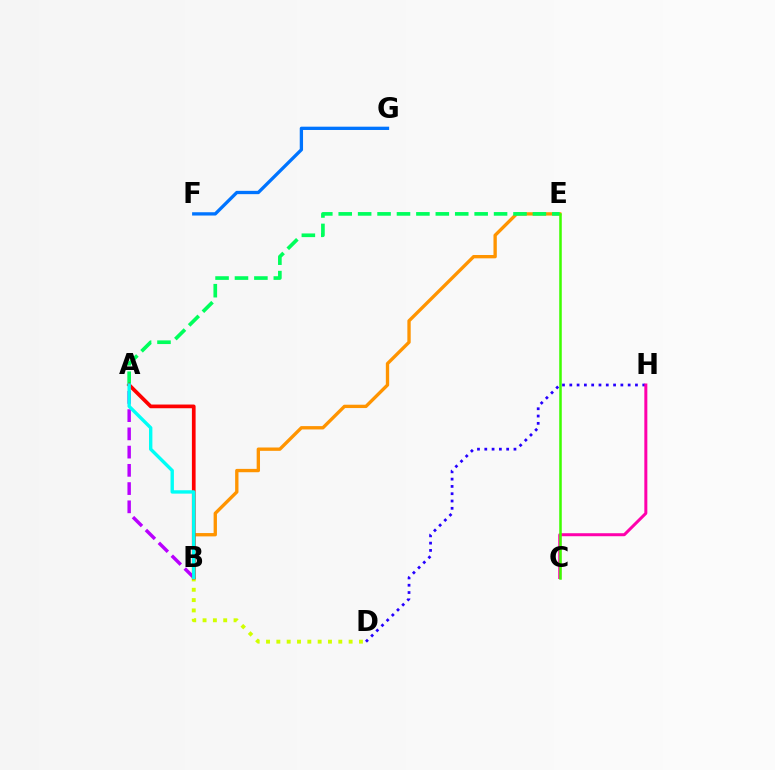{('A', 'B'): [{'color': '#b900ff', 'line_style': 'dashed', 'thickness': 2.48}, {'color': '#ff0000', 'line_style': 'solid', 'thickness': 2.67}, {'color': '#00fff6', 'line_style': 'solid', 'thickness': 2.44}], ('B', 'E'): [{'color': '#ff9400', 'line_style': 'solid', 'thickness': 2.4}], ('A', 'E'): [{'color': '#00ff5c', 'line_style': 'dashed', 'thickness': 2.64}], ('D', 'H'): [{'color': '#2500ff', 'line_style': 'dotted', 'thickness': 1.98}], ('B', 'D'): [{'color': '#d1ff00', 'line_style': 'dotted', 'thickness': 2.81}], ('C', 'H'): [{'color': '#ff00ac', 'line_style': 'solid', 'thickness': 2.16}], ('F', 'G'): [{'color': '#0074ff', 'line_style': 'solid', 'thickness': 2.38}], ('C', 'E'): [{'color': '#3dff00', 'line_style': 'solid', 'thickness': 1.82}]}